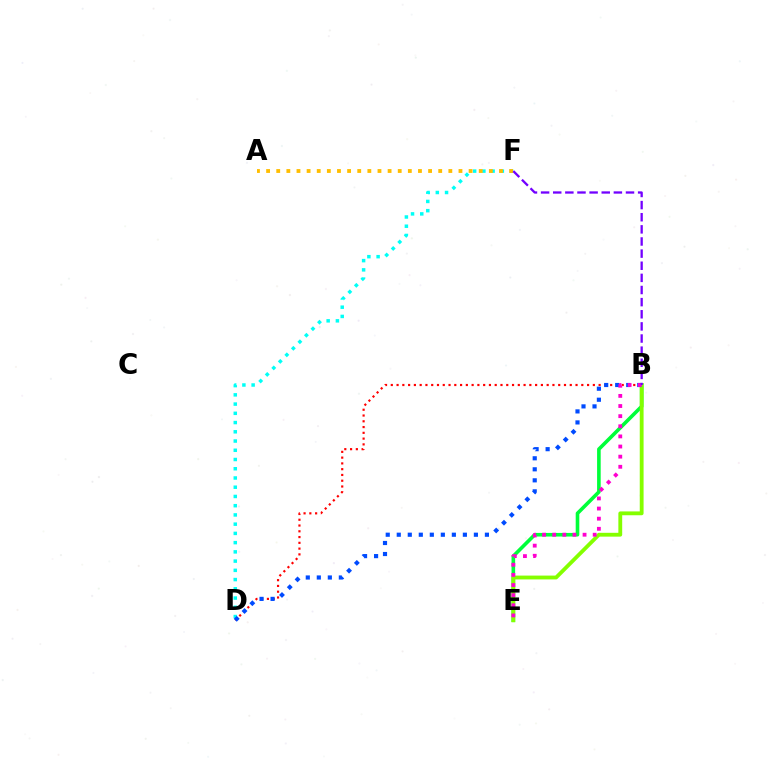{('B', 'D'): [{'color': '#ff0000', 'line_style': 'dotted', 'thickness': 1.57}, {'color': '#004bff', 'line_style': 'dotted', 'thickness': 2.99}], ('B', 'E'): [{'color': '#00ff39', 'line_style': 'solid', 'thickness': 2.6}, {'color': '#84ff00', 'line_style': 'solid', 'thickness': 2.76}, {'color': '#ff00cf', 'line_style': 'dotted', 'thickness': 2.75}], ('D', 'F'): [{'color': '#00fff6', 'line_style': 'dotted', 'thickness': 2.51}], ('A', 'F'): [{'color': '#ffbd00', 'line_style': 'dotted', 'thickness': 2.75}], ('B', 'F'): [{'color': '#7200ff', 'line_style': 'dashed', 'thickness': 1.65}]}